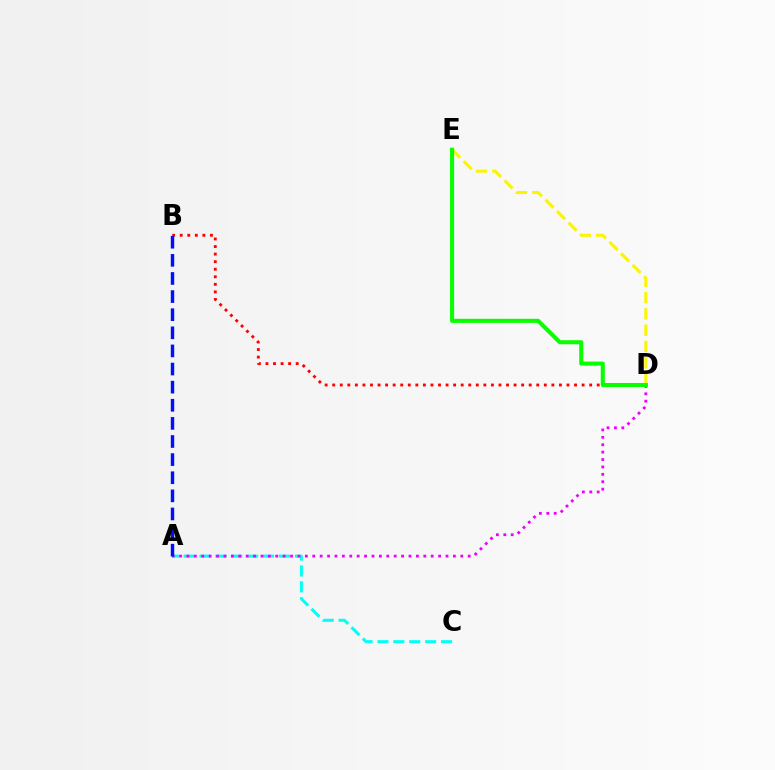{('B', 'D'): [{'color': '#ff0000', 'line_style': 'dotted', 'thickness': 2.05}], ('D', 'E'): [{'color': '#fcf500', 'line_style': 'dashed', 'thickness': 2.21}, {'color': '#08ff00', 'line_style': 'solid', 'thickness': 2.93}], ('A', 'C'): [{'color': '#00fff6', 'line_style': 'dashed', 'thickness': 2.16}], ('A', 'D'): [{'color': '#ee00ff', 'line_style': 'dotted', 'thickness': 2.01}], ('A', 'B'): [{'color': '#0010ff', 'line_style': 'dashed', 'thickness': 2.46}]}